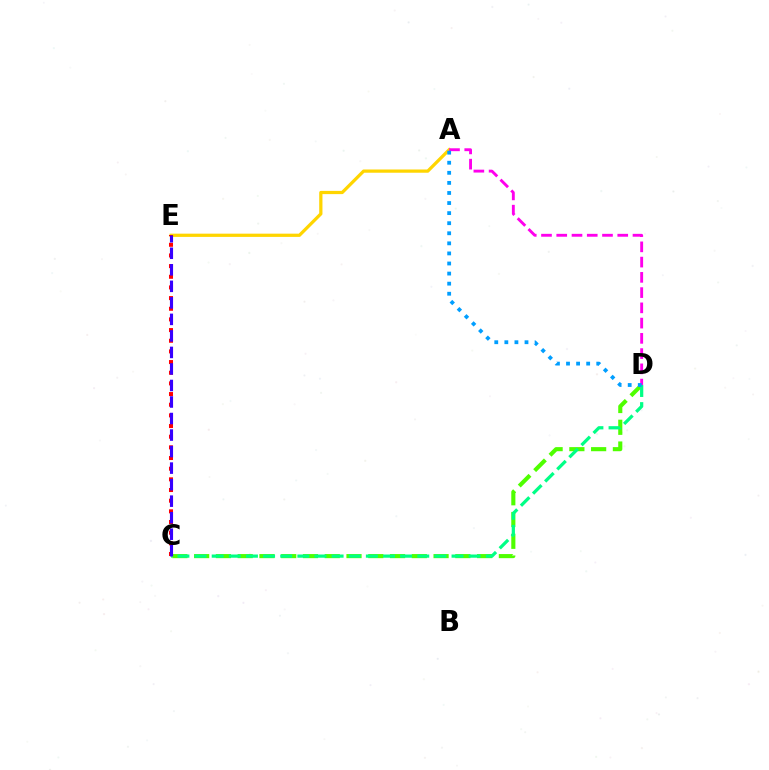{('C', 'D'): [{'color': '#4fff00', 'line_style': 'dashed', 'thickness': 2.96}, {'color': '#00ff86', 'line_style': 'dashed', 'thickness': 2.33}], ('A', 'E'): [{'color': '#ffd500', 'line_style': 'solid', 'thickness': 2.33}], ('C', 'E'): [{'color': '#ff0000', 'line_style': 'dotted', 'thickness': 2.9}, {'color': '#3700ff', 'line_style': 'dashed', 'thickness': 2.24}], ('A', 'D'): [{'color': '#ff00ed', 'line_style': 'dashed', 'thickness': 2.07}, {'color': '#009eff', 'line_style': 'dotted', 'thickness': 2.74}]}